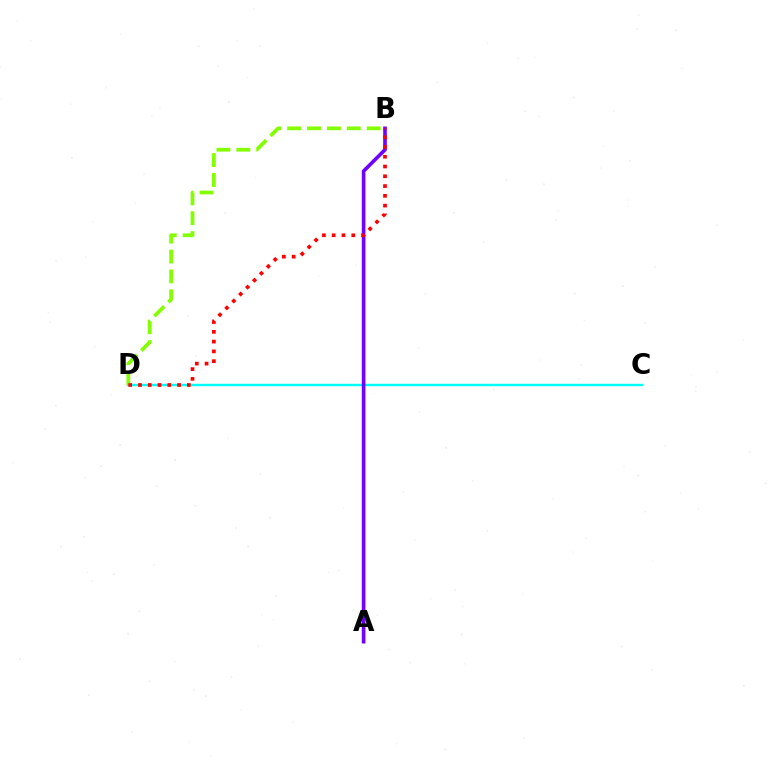{('C', 'D'): [{'color': '#00fff6', 'line_style': 'solid', 'thickness': 1.74}], ('A', 'B'): [{'color': '#7200ff', 'line_style': 'solid', 'thickness': 2.62}], ('B', 'D'): [{'color': '#84ff00', 'line_style': 'dashed', 'thickness': 2.7}, {'color': '#ff0000', 'line_style': 'dotted', 'thickness': 2.66}]}